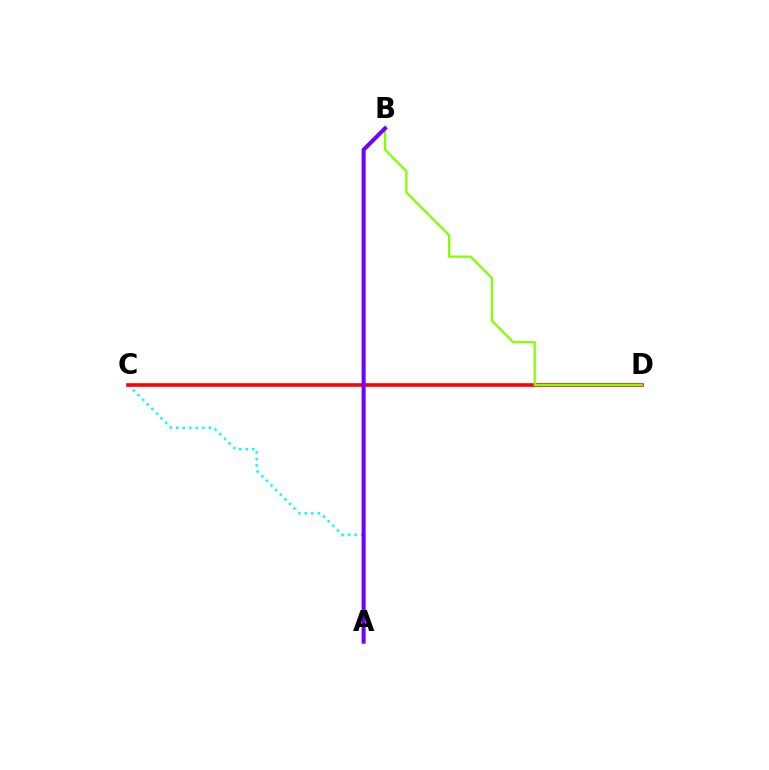{('A', 'C'): [{'color': '#00fff6', 'line_style': 'dotted', 'thickness': 1.78}], ('C', 'D'): [{'color': '#ff0000', 'line_style': 'solid', 'thickness': 2.61}], ('B', 'D'): [{'color': '#84ff00', 'line_style': 'solid', 'thickness': 1.64}], ('A', 'B'): [{'color': '#7200ff', 'line_style': 'solid', 'thickness': 2.9}]}